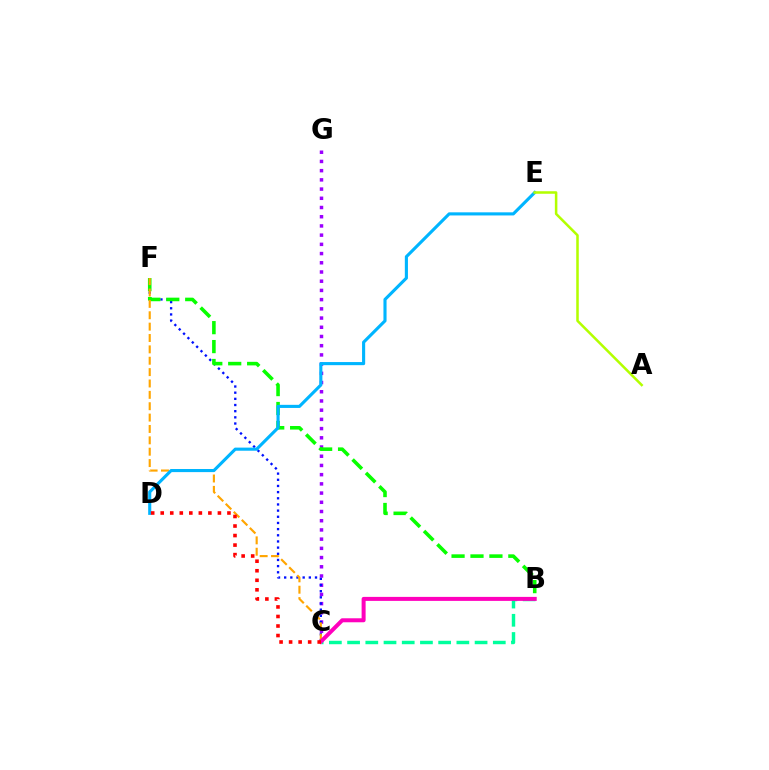{('C', 'G'): [{'color': '#9b00ff', 'line_style': 'dotted', 'thickness': 2.5}], ('C', 'F'): [{'color': '#0010ff', 'line_style': 'dotted', 'thickness': 1.68}, {'color': '#ffa500', 'line_style': 'dashed', 'thickness': 1.54}], ('B', 'F'): [{'color': '#08ff00', 'line_style': 'dashed', 'thickness': 2.57}], ('D', 'E'): [{'color': '#00b5ff', 'line_style': 'solid', 'thickness': 2.24}], ('B', 'C'): [{'color': '#00ff9d', 'line_style': 'dashed', 'thickness': 2.47}, {'color': '#ff00bd', 'line_style': 'solid', 'thickness': 2.88}], ('A', 'E'): [{'color': '#b3ff00', 'line_style': 'solid', 'thickness': 1.82}], ('C', 'D'): [{'color': '#ff0000', 'line_style': 'dotted', 'thickness': 2.59}]}